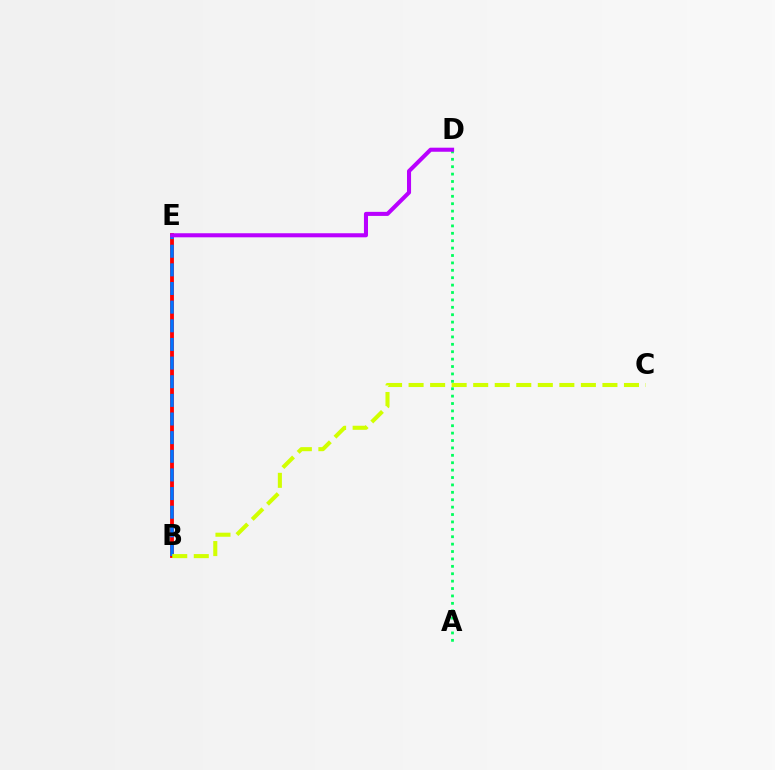{('B', 'E'): [{'color': '#ff0000', 'line_style': 'solid', 'thickness': 2.75}, {'color': '#0074ff', 'line_style': 'dashed', 'thickness': 2.53}], ('A', 'D'): [{'color': '#00ff5c', 'line_style': 'dotted', 'thickness': 2.01}], ('D', 'E'): [{'color': '#b900ff', 'line_style': 'solid', 'thickness': 2.93}], ('B', 'C'): [{'color': '#d1ff00', 'line_style': 'dashed', 'thickness': 2.93}]}